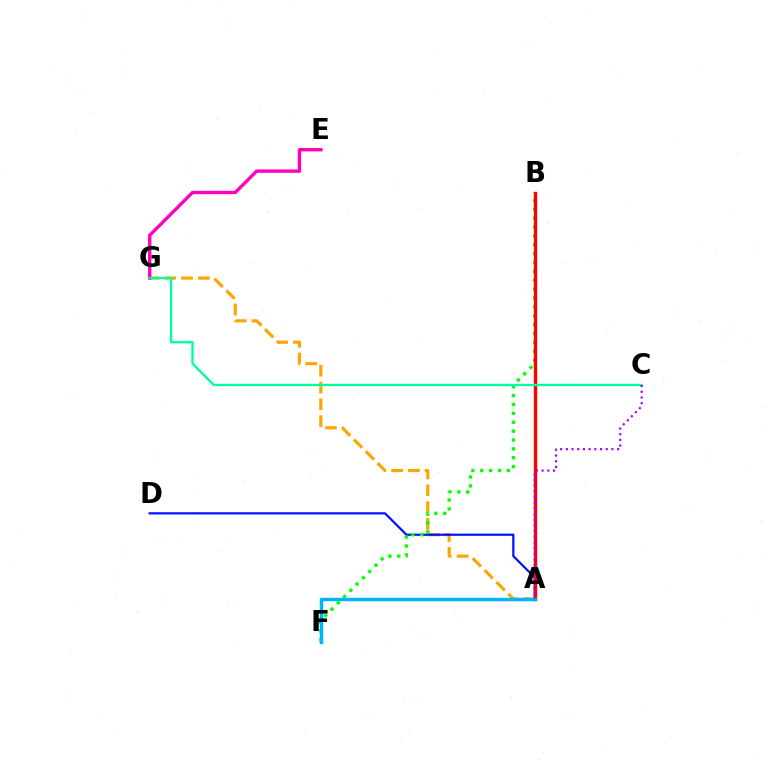{('A', 'G'): [{'color': '#ffa500', 'line_style': 'dashed', 'thickness': 2.28}], ('E', 'G'): [{'color': '#ff00bd', 'line_style': 'solid', 'thickness': 2.42}], ('A', 'D'): [{'color': '#0010ff', 'line_style': 'solid', 'thickness': 1.59}], ('A', 'B'): [{'color': '#b3ff00', 'line_style': 'dotted', 'thickness': 2.2}, {'color': '#ff0000', 'line_style': 'solid', 'thickness': 2.45}], ('B', 'F'): [{'color': '#08ff00', 'line_style': 'dotted', 'thickness': 2.41}], ('A', 'F'): [{'color': '#00b5ff', 'line_style': 'solid', 'thickness': 2.48}], ('C', 'G'): [{'color': '#00ff9d', 'line_style': 'solid', 'thickness': 1.69}], ('A', 'C'): [{'color': '#9b00ff', 'line_style': 'dotted', 'thickness': 1.55}]}